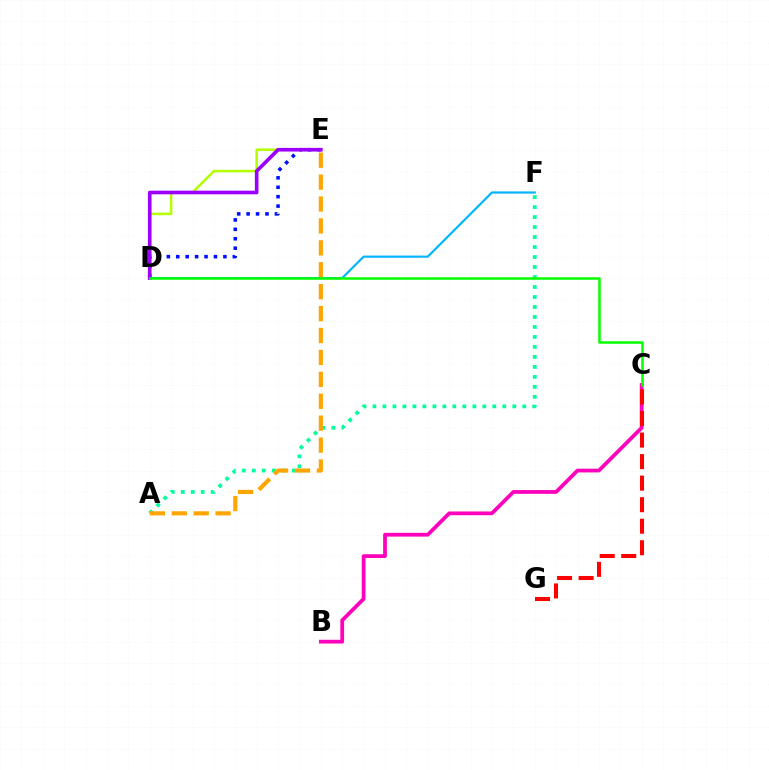{('D', 'F'): [{'color': '#00b5ff', 'line_style': 'solid', 'thickness': 1.56}], ('A', 'F'): [{'color': '#00ff9d', 'line_style': 'dotted', 'thickness': 2.71}], ('B', 'C'): [{'color': '#ff00bd', 'line_style': 'solid', 'thickness': 2.7}], ('D', 'E'): [{'color': '#0010ff', 'line_style': 'dotted', 'thickness': 2.56}, {'color': '#b3ff00', 'line_style': 'solid', 'thickness': 1.82}, {'color': '#9b00ff', 'line_style': 'solid', 'thickness': 2.62}], ('A', 'E'): [{'color': '#ffa500', 'line_style': 'dashed', 'thickness': 2.98}], ('C', 'G'): [{'color': '#ff0000', 'line_style': 'dashed', 'thickness': 2.93}], ('C', 'D'): [{'color': '#08ff00', 'line_style': 'solid', 'thickness': 1.82}]}